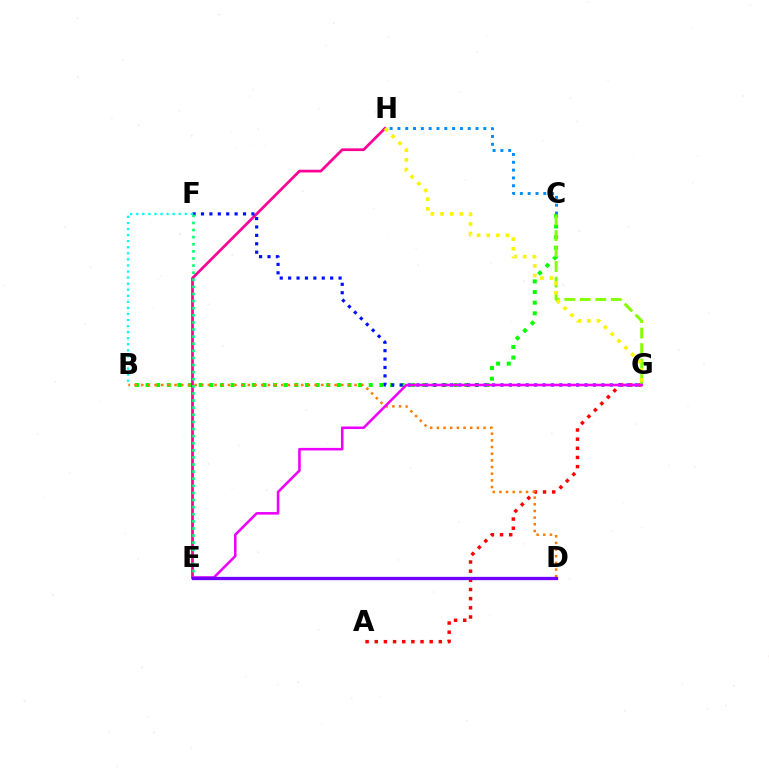{('B', 'C'): [{'color': '#08ff00', 'line_style': 'dotted', 'thickness': 2.89}], ('A', 'G'): [{'color': '#ff0000', 'line_style': 'dotted', 'thickness': 2.49}], ('C', 'H'): [{'color': '#008cff', 'line_style': 'dotted', 'thickness': 2.12}], ('C', 'G'): [{'color': '#84ff00', 'line_style': 'dashed', 'thickness': 2.11}], ('B', 'D'): [{'color': '#ff7c00', 'line_style': 'dotted', 'thickness': 1.81}], ('E', 'H'): [{'color': '#ff0094', 'line_style': 'solid', 'thickness': 1.96}], ('F', 'G'): [{'color': '#0010ff', 'line_style': 'dotted', 'thickness': 2.28}], ('E', 'G'): [{'color': '#ee00ff', 'line_style': 'solid', 'thickness': 1.85}], ('E', 'F'): [{'color': '#00ff74', 'line_style': 'dotted', 'thickness': 1.93}], ('D', 'E'): [{'color': '#7200ff', 'line_style': 'solid', 'thickness': 2.38}], ('B', 'F'): [{'color': '#00fff6', 'line_style': 'dotted', 'thickness': 1.65}], ('G', 'H'): [{'color': '#fcf500', 'line_style': 'dotted', 'thickness': 2.62}]}